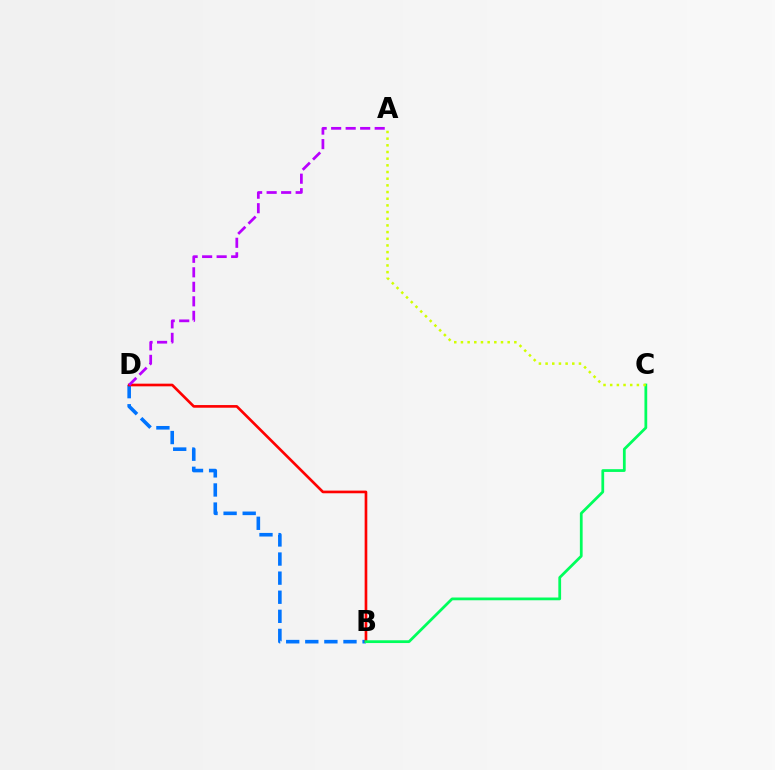{('B', 'D'): [{'color': '#0074ff', 'line_style': 'dashed', 'thickness': 2.59}, {'color': '#ff0000', 'line_style': 'solid', 'thickness': 1.92}], ('B', 'C'): [{'color': '#00ff5c', 'line_style': 'solid', 'thickness': 1.99}], ('A', 'C'): [{'color': '#d1ff00', 'line_style': 'dotted', 'thickness': 1.81}], ('A', 'D'): [{'color': '#b900ff', 'line_style': 'dashed', 'thickness': 1.97}]}